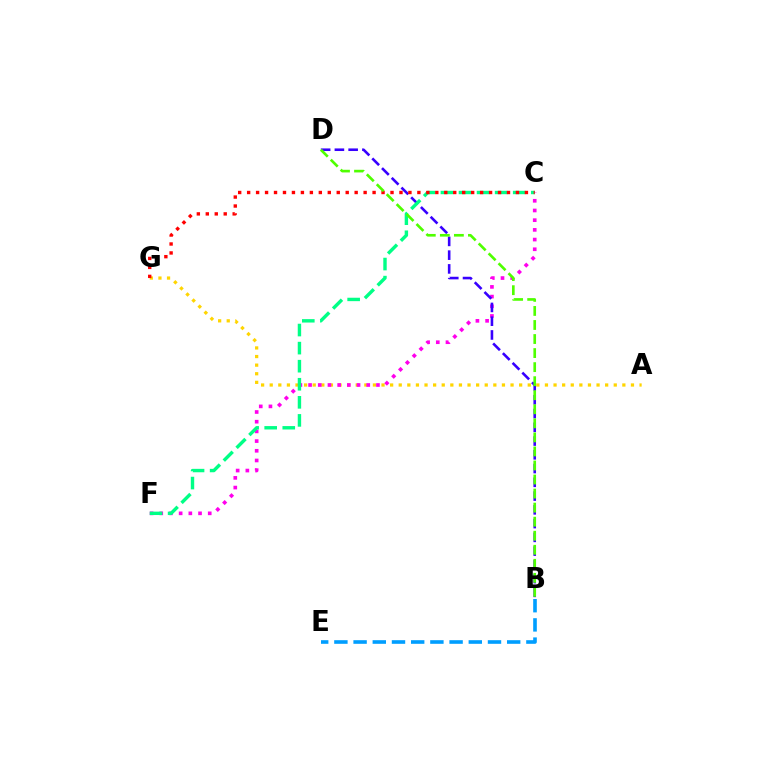{('B', 'E'): [{'color': '#009eff', 'line_style': 'dashed', 'thickness': 2.61}], ('A', 'G'): [{'color': '#ffd500', 'line_style': 'dotted', 'thickness': 2.34}], ('C', 'F'): [{'color': '#ff00ed', 'line_style': 'dotted', 'thickness': 2.63}, {'color': '#00ff86', 'line_style': 'dashed', 'thickness': 2.45}], ('B', 'D'): [{'color': '#3700ff', 'line_style': 'dashed', 'thickness': 1.87}, {'color': '#4fff00', 'line_style': 'dashed', 'thickness': 1.91}], ('C', 'G'): [{'color': '#ff0000', 'line_style': 'dotted', 'thickness': 2.43}]}